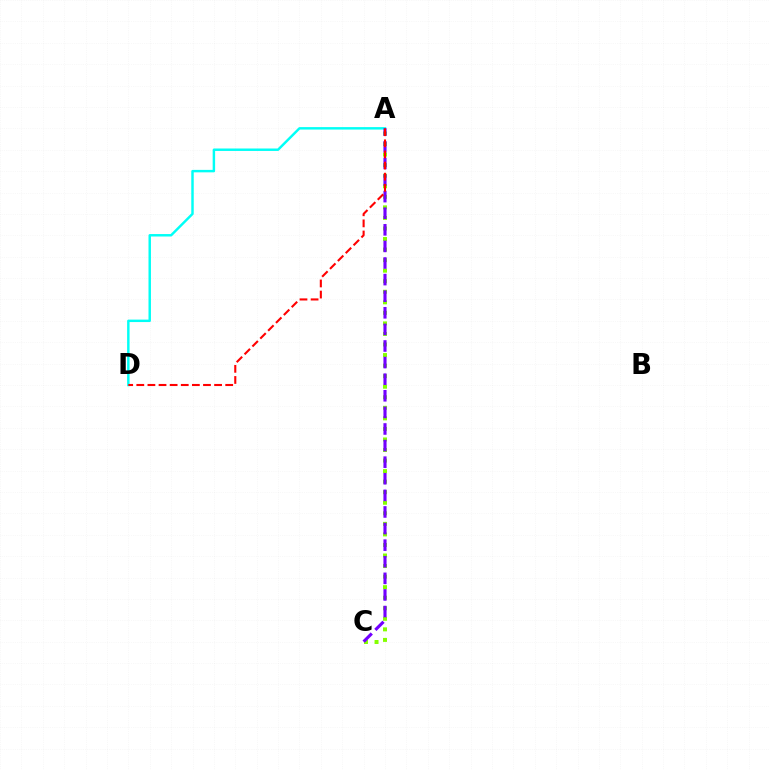{('A', 'D'): [{'color': '#00fff6', 'line_style': 'solid', 'thickness': 1.76}, {'color': '#ff0000', 'line_style': 'dashed', 'thickness': 1.51}], ('A', 'C'): [{'color': '#84ff00', 'line_style': 'dotted', 'thickness': 2.87}, {'color': '#7200ff', 'line_style': 'dashed', 'thickness': 2.25}]}